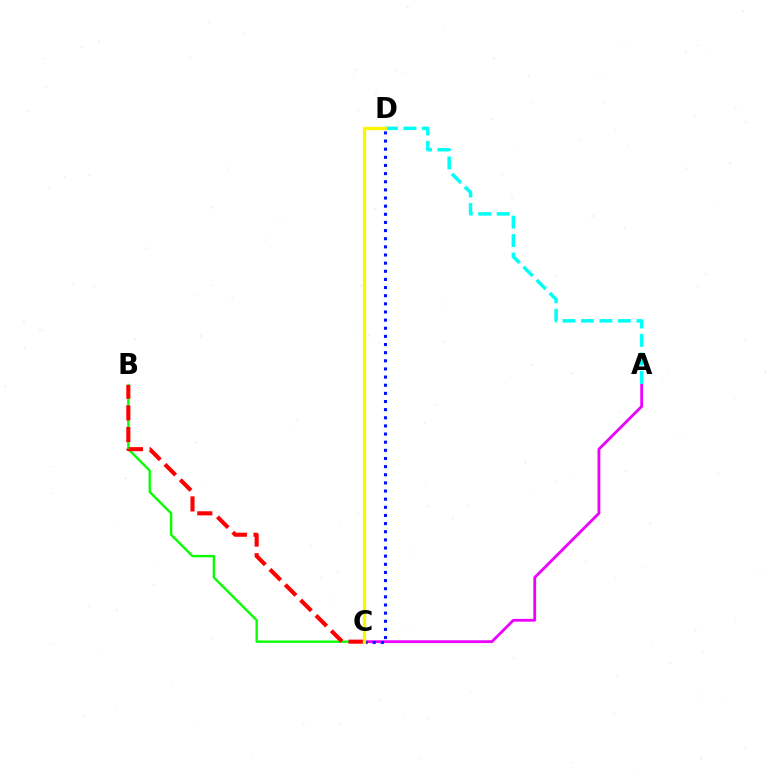{('A', 'C'): [{'color': '#ee00ff', 'line_style': 'solid', 'thickness': 2.01}], ('B', 'C'): [{'color': '#08ff00', 'line_style': 'solid', 'thickness': 1.71}, {'color': '#ff0000', 'line_style': 'dashed', 'thickness': 2.95}], ('A', 'D'): [{'color': '#00fff6', 'line_style': 'dashed', 'thickness': 2.51}], ('C', 'D'): [{'color': '#0010ff', 'line_style': 'dotted', 'thickness': 2.21}, {'color': '#fcf500', 'line_style': 'solid', 'thickness': 2.38}]}